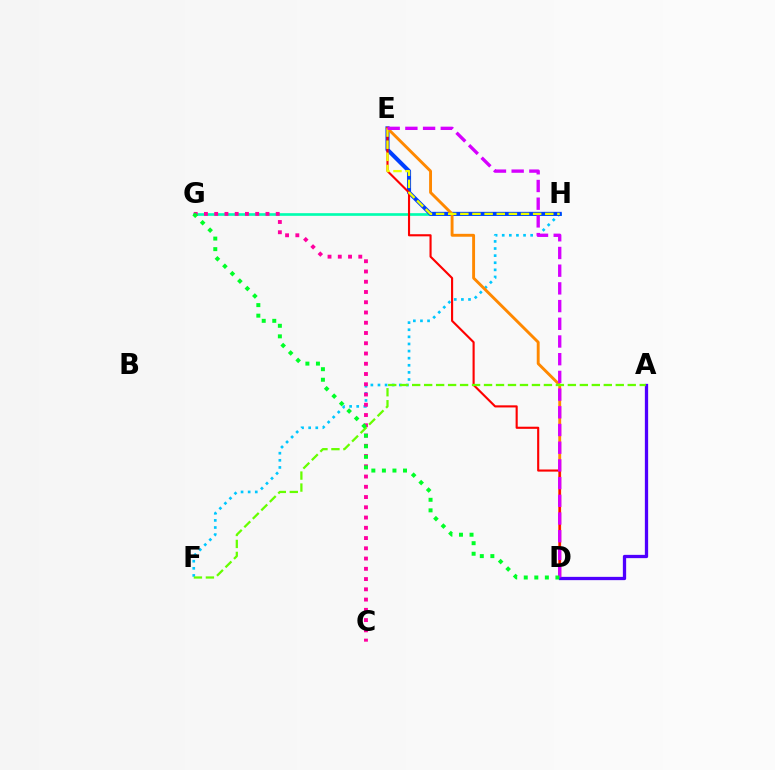{('G', 'H'): [{'color': '#00ffaf', 'line_style': 'solid', 'thickness': 1.92}], ('F', 'H'): [{'color': '#00c7ff', 'line_style': 'dotted', 'thickness': 1.93}], ('E', 'H'): [{'color': '#003fff', 'line_style': 'solid', 'thickness': 2.94}, {'color': '#eeff00', 'line_style': 'dashed', 'thickness': 1.65}], ('D', 'E'): [{'color': '#ff8800', 'line_style': 'solid', 'thickness': 2.09}, {'color': '#ff0000', 'line_style': 'solid', 'thickness': 1.53}, {'color': '#d600ff', 'line_style': 'dashed', 'thickness': 2.4}], ('A', 'D'): [{'color': '#4f00ff', 'line_style': 'solid', 'thickness': 2.36}], ('C', 'G'): [{'color': '#ff00a0', 'line_style': 'dotted', 'thickness': 2.79}], ('A', 'F'): [{'color': '#66ff00', 'line_style': 'dashed', 'thickness': 1.63}], ('D', 'G'): [{'color': '#00ff27', 'line_style': 'dotted', 'thickness': 2.87}]}